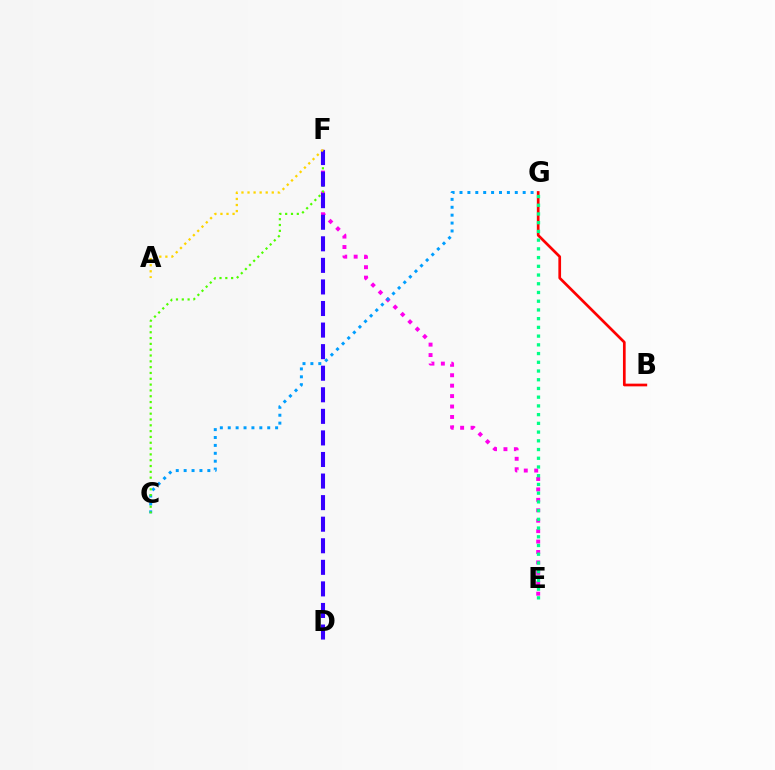{('E', 'F'): [{'color': '#ff00ed', 'line_style': 'dotted', 'thickness': 2.83}], ('C', 'G'): [{'color': '#009eff', 'line_style': 'dotted', 'thickness': 2.15}], ('B', 'G'): [{'color': '#ff0000', 'line_style': 'solid', 'thickness': 1.95}], ('C', 'F'): [{'color': '#4fff00', 'line_style': 'dotted', 'thickness': 1.58}], ('D', 'F'): [{'color': '#3700ff', 'line_style': 'dashed', 'thickness': 2.93}], ('A', 'F'): [{'color': '#ffd500', 'line_style': 'dotted', 'thickness': 1.65}], ('E', 'G'): [{'color': '#00ff86', 'line_style': 'dotted', 'thickness': 2.37}]}